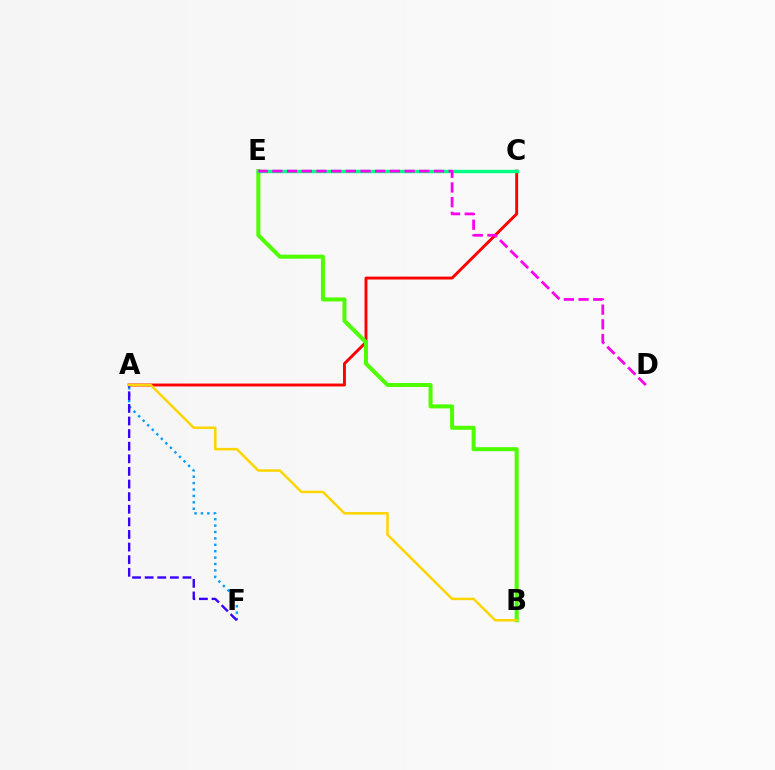{('A', 'C'): [{'color': '#ff0000', 'line_style': 'solid', 'thickness': 2.09}], ('B', 'E'): [{'color': '#4fff00', 'line_style': 'solid', 'thickness': 2.9}], ('A', 'F'): [{'color': '#009eff', 'line_style': 'dotted', 'thickness': 1.74}, {'color': '#3700ff', 'line_style': 'dashed', 'thickness': 1.71}], ('A', 'B'): [{'color': '#ffd500', 'line_style': 'solid', 'thickness': 1.8}], ('C', 'E'): [{'color': '#00ff86', 'line_style': 'solid', 'thickness': 2.44}], ('D', 'E'): [{'color': '#ff00ed', 'line_style': 'dashed', 'thickness': 2.0}]}